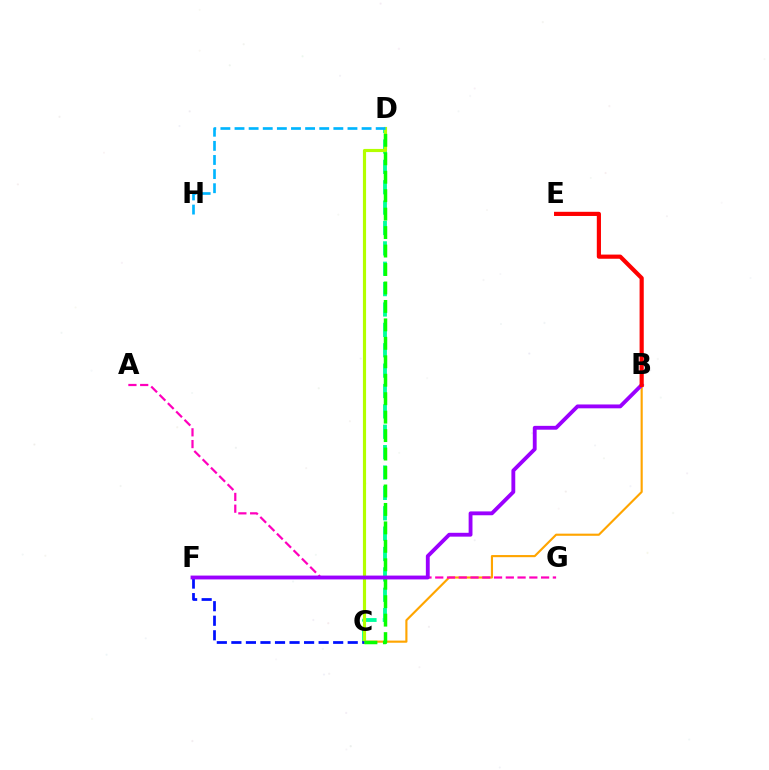{('C', 'D'): [{'color': '#00ff9d', 'line_style': 'dashed', 'thickness': 2.77}, {'color': '#b3ff00', 'line_style': 'solid', 'thickness': 2.26}, {'color': '#08ff00', 'line_style': 'dashed', 'thickness': 2.51}], ('B', 'C'): [{'color': '#ffa500', 'line_style': 'solid', 'thickness': 1.54}], ('A', 'G'): [{'color': '#ff00bd', 'line_style': 'dashed', 'thickness': 1.6}], ('D', 'H'): [{'color': '#00b5ff', 'line_style': 'dashed', 'thickness': 1.92}], ('C', 'F'): [{'color': '#0010ff', 'line_style': 'dashed', 'thickness': 1.98}], ('B', 'F'): [{'color': '#9b00ff', 'line_style': 'solid', 'thickness': 2.77}], ('B', 'E'): [{'color': '#ff0000', 'line_style': 'solid', 'thickness': 3.0}]}